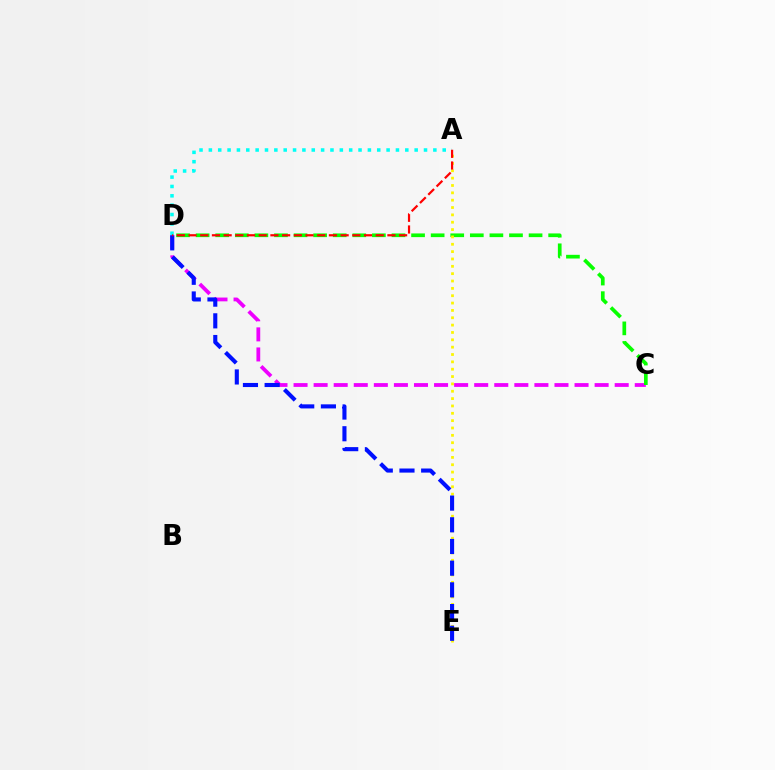{('C', 'D'): [{'color': '#ee00ff', 'line_style': 'dashed', 'thickness': 2.73}, {'color': '#08ff00', 'line_style': 'dashed', 'thickness': 2.66}], ('A', 'E'): [{'color': '#fcf500', 'line_style': 'dotted', 'thickness': 2.0}], ('D', 'E'): [{'color': '#0010ff', 'line_style': 'dashed', 'thickness': 2.95}], ('A', 'D'): [{'color': '#00fff6', 'line_style': 'dotted', 'thickness': 2.54}, {'color': '#ff0000', 'line_style': 'dashed', 'thickness': 1.59}]}